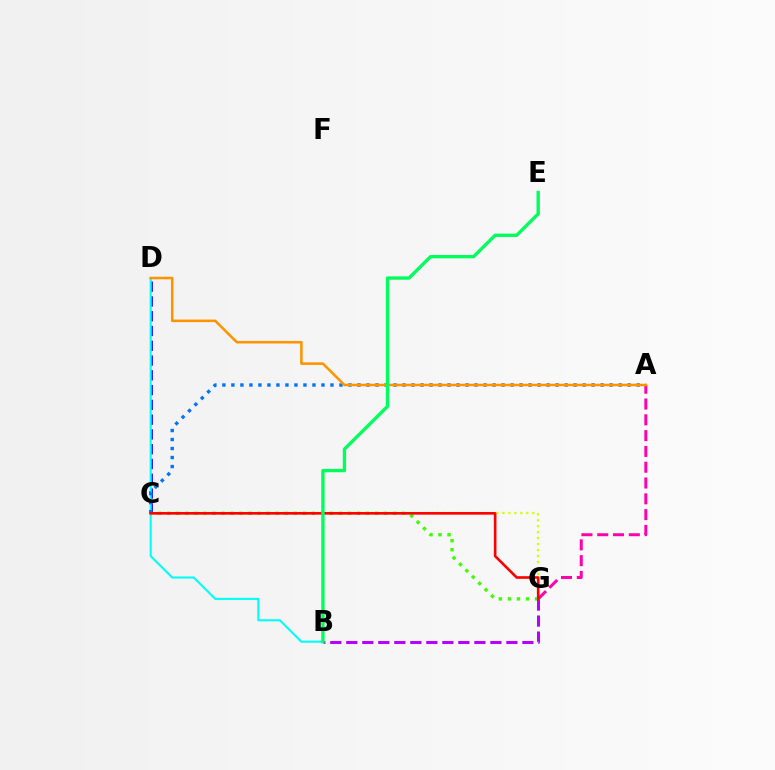{('C', 'G'): [{'color': '#3dff00', 'line_style': 'dotted', 'thickness': 2.45}, {'color': '#d1ff00', 'line_style': 'dotted', 'thickness': 1.62}, {'color': '#ff0000', 'line_style': 'solid', 'thickness': 1.89}], ('C', 'D'): [{'color': '#2500ff', 'line_style': 'dashed', 'thickness': 2.01}], ('B', 'D'): [{'color': '#00fff6', 'line_style': 'solid', 'thickness': 1.51}], ('A', 'G'): [{'color': '#ff00ac', 'line_style': 'dashed', 'thickness': 2.15}], ('A', 'C'): [{'color': '#0074ff', 'line_style': 'dotted', 'thickness': 2.45}], ('B', 'G'): [{'color': '#b900ff', 'line_style': 'dashed', 'thickness': 2.17}], ('A', 'D'): [{'color': '#ff9400', 'line_style': 'solid', 'thickness': 1.84}], ('B', 'E'): [{'color': '#00ff5c', 'line_style': 'solid', 'thickness': 2.41}]}